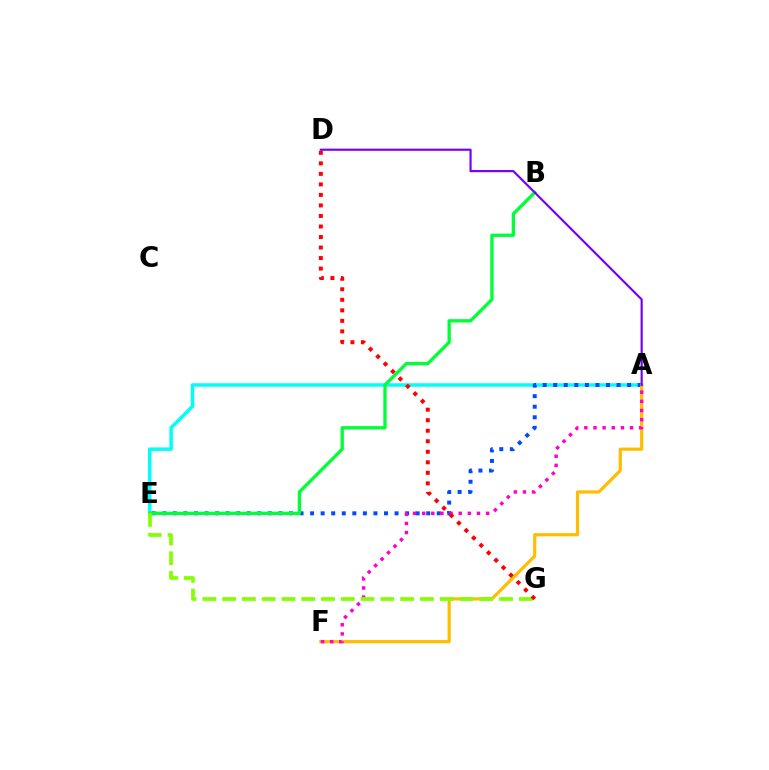{('A', 'E'): [{'color': '#00fff6', 'line_style': 'solid', 'thickness': 2.52}, {'color': '#004bff', 'line_style': 'dotted', 'thickness': 2.87}], ('B', 'E'): [{'color': '#00ff39', 'line_style': 'solid', 'thickness': 2.4}], ('A', 'F'): [{'color': '#ffbd00', 'line_style': 'solid', 'thickness': 2.31}, {'color': '#ff00cf', 'line_style': 'dotted', 'thickness': 2.48}], ('E', 'G'): [{'color': '#84ff00', 'line_style': 'dashed', 'thickness': 2.69}], ('D', 'G'): [{'color': '#ff0000', 'line_style': 'dotted', 'thickness': 2.86}], ('A', 'D'): [{'color': '#7200ff', 'line_style': 'solid', 'thickness': 1.55}]}